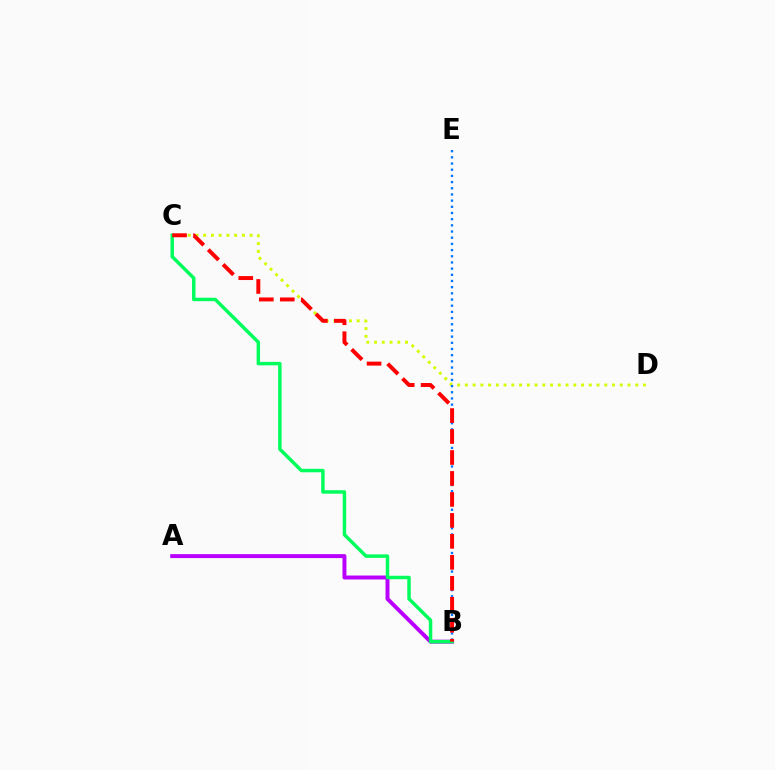{('C', 'D'): [{'color': '#d1ff00', 'line_style': 'dotted', 'thickness': 2.1}], ('A', 'B'): [{'color': '#b900ff', 'line_style': 'solid', 'thickness': 2.85}], ('B', 'E'): [{'color': '#0074ff', 'line_style': 'dotted', 'thickness': 1.68}], ('B', 'C'): [{'color': '#00ff5c', 'line_style': 'solid', 'thickness': 2.49}, {'color': '#ff0000', 'line_style': 'dashed', 'thickness': 2.85}]}